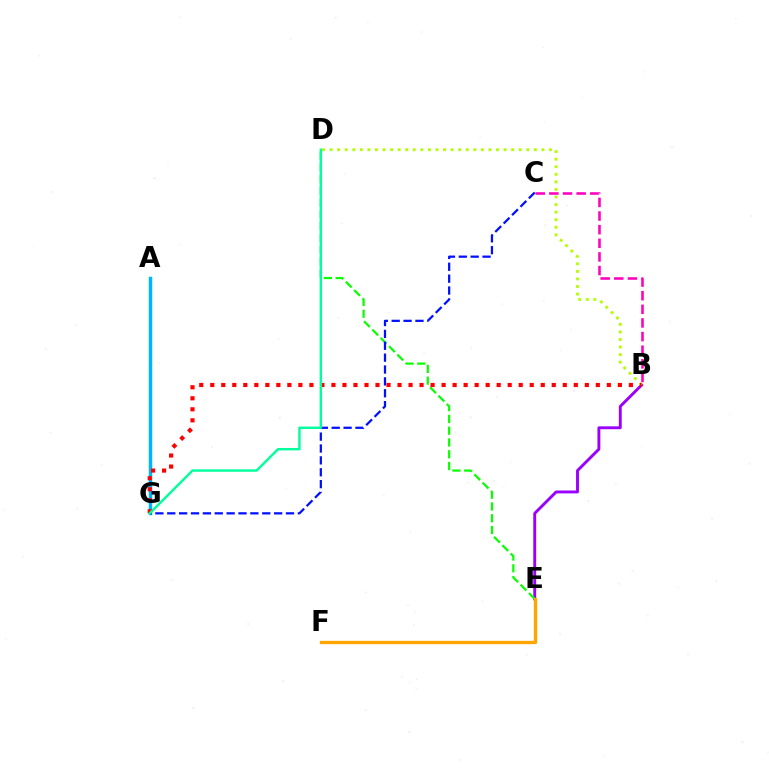{('B', 'E'): [{'color': '#9b00ff', 'line_style': 'solid', 'thickness': 2.09}], ('B', 'C'): [{'color': '#ff00bd', 'line_style': 'dashed', 'thickness': 1.85}], ('B', 'D'): [{'color': '#b3ff00', 'line_style': 'dotted', 'thickness': 2.06}], ('A', 'G'): [{'color': '#00b5ff', 'line_style': 'solid', 'thickness': 2.5}], ('D', 'E'): [{'color': '#08ff00', 'line_style': 'dashed', 'thickness': 1.6}], ('E', 'F'): [{'color': '#ffa500', 'line_style': 'solid', 'thickness': 2.39}], ('C', 'G'): [{'color': '#0010ff', 'line_style': 'dashed', 'thickness': 1.61}], ('B', 'G'): [{'color': '#ff0000', 'line_style': 'dotted', 'thickness': 2.99}], ('D', 'G'): [{'color': '#00ff9d', 'line_style': 'solid', 'thickness': 1.74}]}